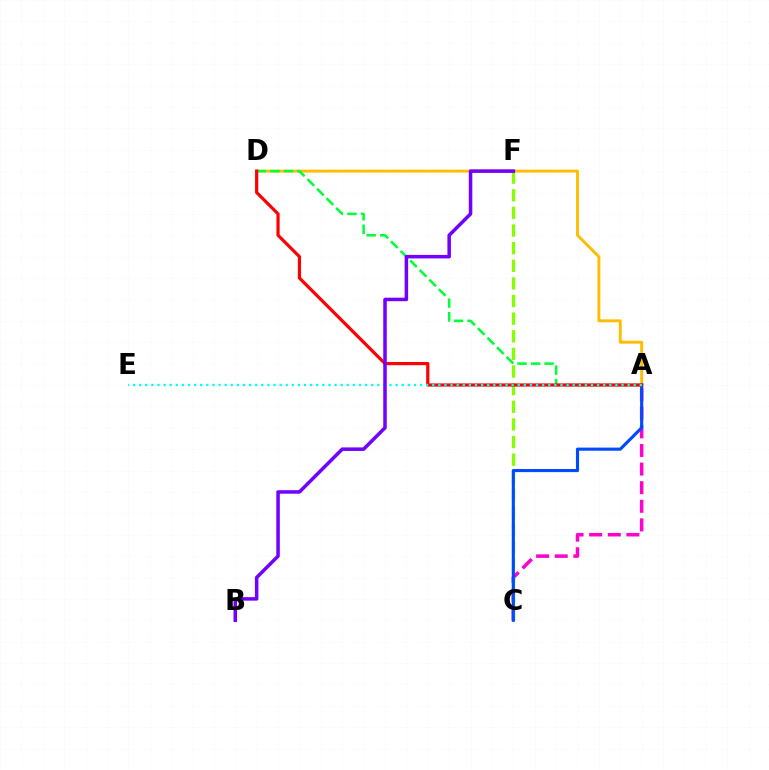{('A', 'D'): [{'color': '#ffbd00', 'line_style': 'solid', 'thickness': 2.09}, {'color': '#00ff39', 'line_style': 'dashed', 'thickness': 1.84}, {'color': '#ff0000', 'line_style': 'solid', 'thickness': 2.3}], ('A', 'C'): [{'color': '#ff00cf', 'line_style': 'dashed', 'thickness': 2.53}, {'color': '#004bff', 'line_style': 'solid', 'thickness': 2.25}], ('C', 'F'): [{'color': '#84ff00', 'line_style': 'dashed', 'thickness': 2.39}], ('A', 'E'): [{'color': '#00fff6', 'line_style': 'dotted', 'thickness': 1.66}], ('B', 'F'): [{'color': '#7200ff', 'line_style': 'solid', 'thickness': 2.53}]}